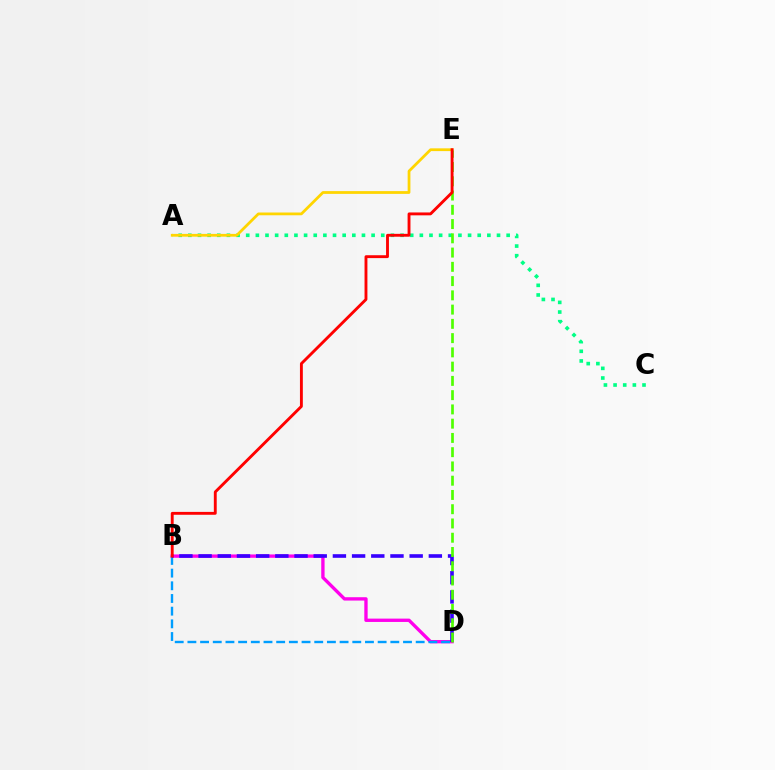{('A', 'C'): [{'color': '#00ff86', 'line_style': 'dotted', 'thickness': 2.62}], ('A', 'E'): [{'color': '#ffd500', 'line_style': 'solid', 'thickness': 1.99}], ('B', 'D'): [{'color': '#ff00ed', 'line_style': 'solid', 'thickness': 2.4}, {'color': '#009eff', 'line_style': 'dashed', 'thickness': 1.72}, {'color': '#3700ff', 'line_style': 'dashed', 'thickness': 2.61}], ('D', 'E'): [{'color': '#4fff00', 'line_style': 'dashed', 'thickness': 1.94}], ('B', 'E'): [{'color': '#ff0000', 'line_style': 'solid', 'thickness': 2.07}]}